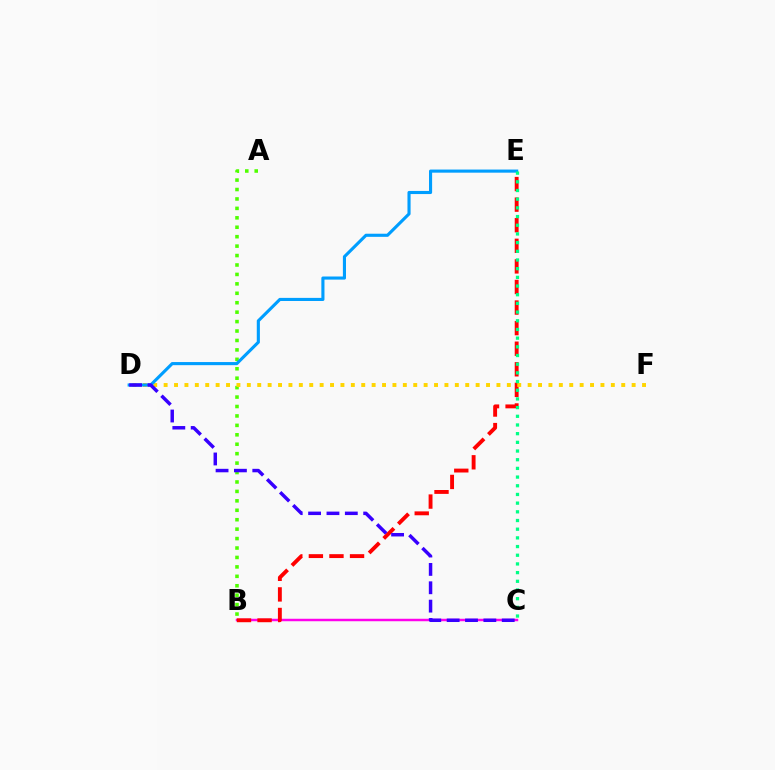{('B', 'C'): [{'color': '#ff00ed', 'line_style': 'solid', 'thickness': 1.78}], ('A', 'B'): [{'color': '#4fff00', 'line_style': 'dotted', 'thickness': 2.56}], ('B', 'E'): [{'color': '#ff0000', 'line_style': 'dashed', 'thickness': 2.8}], ('D', 'F'): [{'color': '#ffd500', 'line_style': 'dotted', 'thickness': 2.83}], ('D', 'E'): [{'color': '#009eff', 'line_style': 'solid', 'thickness': 2.24}], ('C', 'D'): [{'color': '#3700ff', 'line_style': 'dashed', 'thickness': 2.49}], ('C', 'E'): [{'color': '#00ff86', 'line_style': 'dotted', 'thickness': 2.36}]}